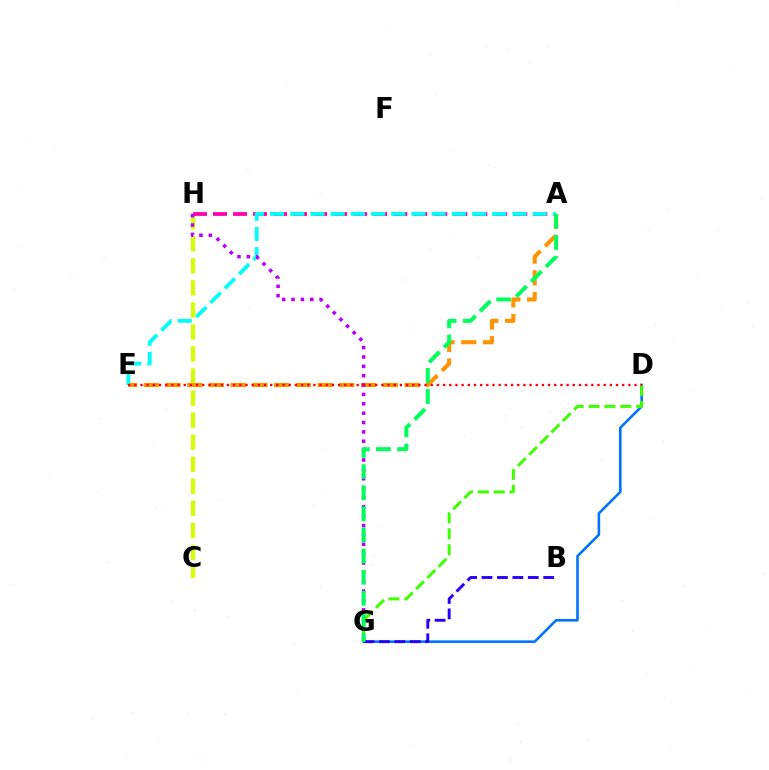{('C', 'H'): [{'color': '#d1ff00', 'line_style': 'dashed', 'thickness': 3.0}], ('A', 'E'): [{'color': '#ff9400', 'line_style': 'dashed', 'thickness': 2.95}, {'color': '#00fff6', 'line_style': 'dashed', 'thickness': 2.74}], ('A', 'H'): [{'color': '#ff00ac', 'line_style': 'dashed', 'thickness': 2.72}], ('D', 'G'): [{'color': '#0074ff', 'line_style': 'solid', 'thickness': 1.87}, {'color': '#3dff00', 'line_style': 'dashed', 'thickness': 2.16}], ('B', 'G'): [{'color': '#2500ff', 'line_style': 'dashed', 'thickness': 2.1}], ('G', 'H'): [{'color': '#b900ff', 'line_style': 'dotted', 'thickness': 2.55}], ('D', 'E'): [{'color': '#ff0000', 'line_style': 'dotted', 'thickness': 1.68}], ('A', 'G'): [{'color': '#00ff5c', 'line_style': 'dashed', 'thickness': 2.87}]}